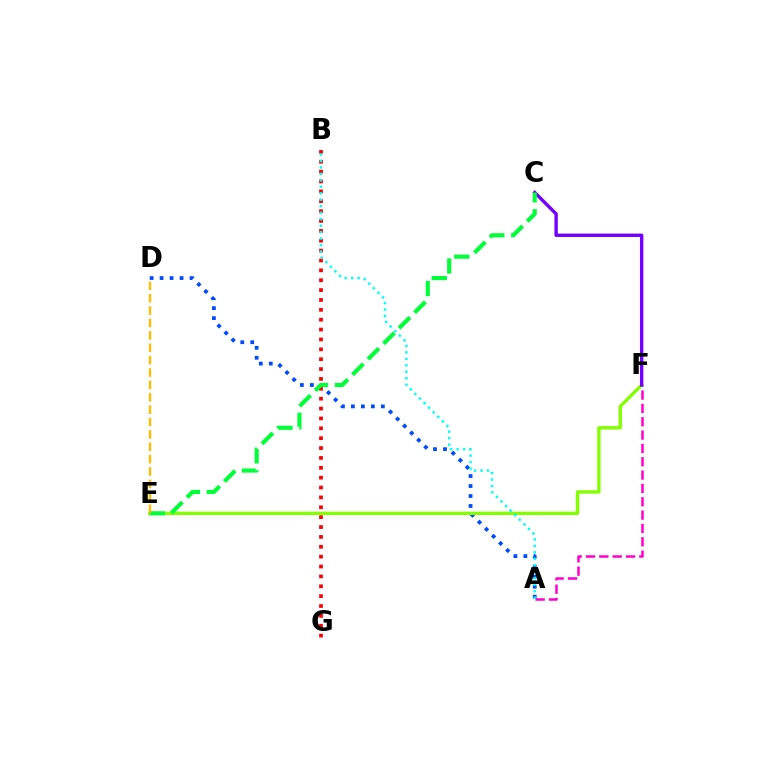{('A', 'F'): [{'color': '#ff00cf', 'line_style': 'dashed', 'thickness': 1.81}], ('A', 'D'): [{'color': '#004bff', 'line_style': 'dotted', 'thickness': 2.71}], ('E', 'F'): [{'color': '#84ff00', 'line_style': 'solid', 'thickness': 2.42}], ('C', 'F'): [{'color': '#7200ff', 'line_style': 'solid', 'thickness': 2.44}], ('B', 'G'): [{'color': '#ff0000', 'line_style': 'dotted', 'thickness': 2.68}], ('A', 'B'): [{'color': '#00fff6', 'line_style': 'dotted', 'thickness': 1.76}], ('C', 'E'): [{'color': '#00ff39', 'line_style': 'dashed', 'thickness': 2.98}], ('D', 'E'): [{'color': '#ffbd00', 'line_style': 'dashed', 'thickness': 1.68}]}